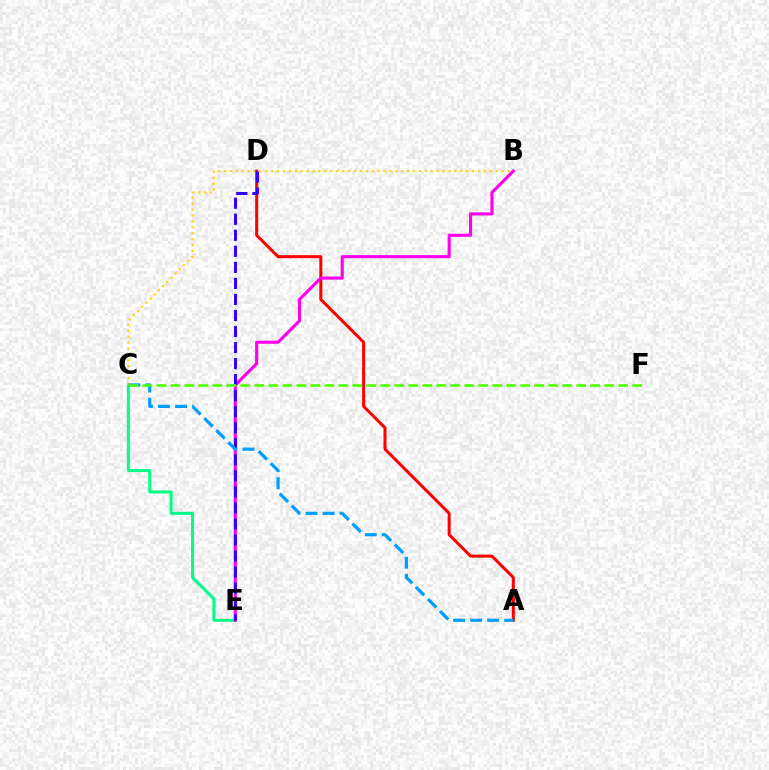{('C', 'E'): [{'color': '#00ff86', 'line_style': 'solid', 'thickness': 2.15}], ('B', 'C'): [{'color': '#ffd500', 'line_style': 'dotted', 'thickness': 1.61}], ('A', 'D'): [{'color': '#ff0000', 'line_style': 'solid', 'thickness': 2.17}], ('B', 'E'): [{'color': '#ff00ed', 'line_style': 'solid', 'thickness': 2.23}], ('D', 'E'): [{'color': '#3700ff', 'line_style': 'dashed', 'thickness': 2.18}], ('A', 'C'): [{'color': '#009eff', 'line_style': 'dashed', 'thickness': 2.31}], ('C', 'F'): [{'color': '#4fff00', 'line_style': 'dashed', 'thickness': 1.9}]}